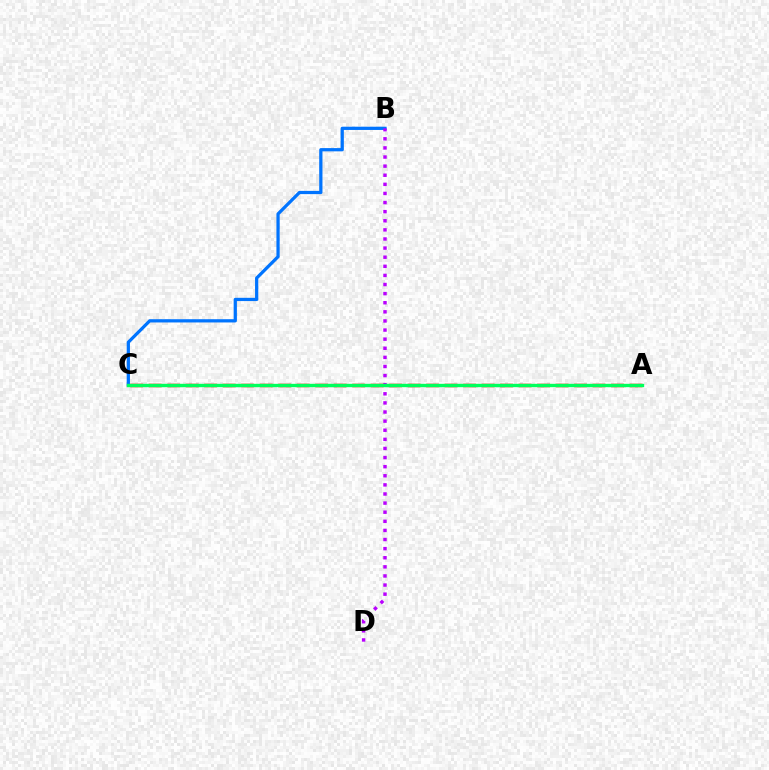{('B', 'C'): [{'color': '#0074ff', 'line_style': 'solid', 'thickness': 2.34}], ('A', 'C'): [{'color': '#d1ff00', 'line_style': 'dotted', 'thickness': 2.22}, {'color': '#ff0000', 'line_style': 'dashed', 'thickness': 2.51}, {'color': '#00ff5c', 'line_style': 'solid', 'thickness': 2.41}], ('B', 'D'): [{'color': '#b900ff', 'line_style': 'dotted', 'thickness': 2.47}]}